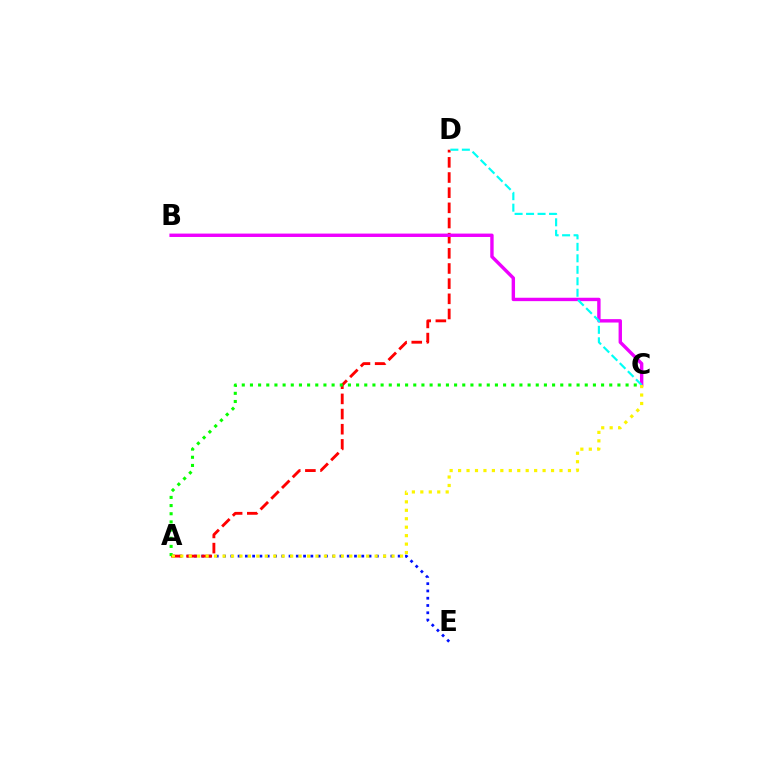{('A', 'E'): [{'color': '#0010ff', 'line_style': 'dotted', 'thickness': 1.98}], ('A', 'D'): [{'color': '#ff0000', 'line_style': 'dashed', 'thickness': 2.06}], ('B', 'C'): [{'color': '#ee00ff', 'line_style': 'solid', 'thickness': 2.44}], ('A', 'C'): [{'color': '#08ff00', 'line_style': 'dotted', 'thickness': 2.22}, {'color': '#fcf500', 'line_style': 'dotted', 'thickness': 2.3}], ('C', 'D'): [{'color': '#00fff6', 'line_style': 'dashed', 'thickness': 1.56}]}